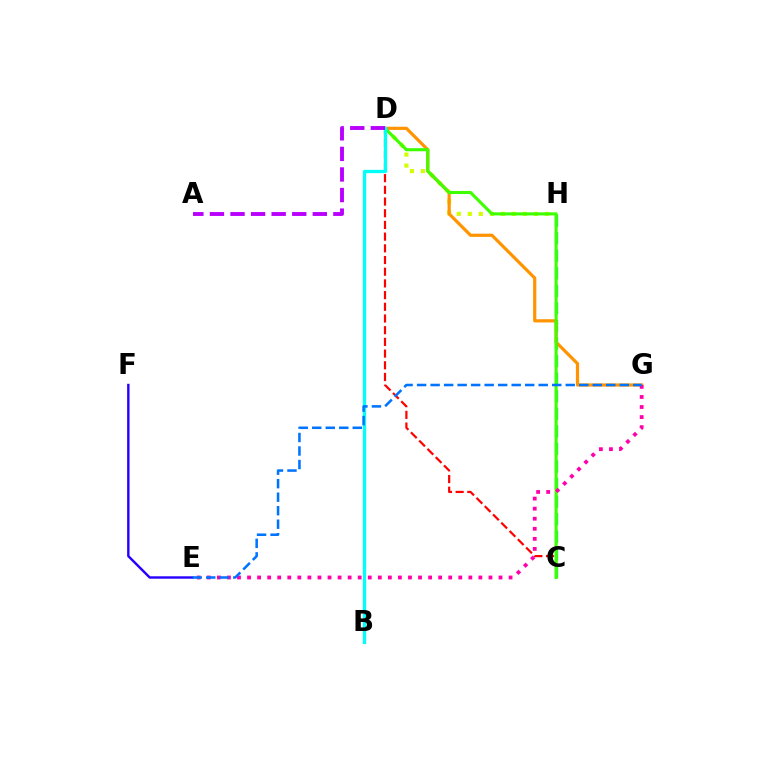{('C', 'D'): [{'color': '#ff0000', 'line_style': 'dashed', 'thickness': 1.59}, {'color': '#3dff00', 'line_style': 'solid', 'thickness': 2.23}], ('D', 'H'): [{'color': '#d1ff00', 'line_style': 'dotted', 'thickness': 2.99}], ('C', 'H'): [{'color': '#00ff5c', 'line_style': 'dashed', 'thickness': 2.39}], ('E', 'F'): [{'color': '#2500ff', 'line_style': 'solid', 'thickness': 1.74}], ('D', 'G'): [{'color': '#ff9400', 'line_style': 'solid', 'thickness': 2.3}], ('E', 'G'): [{'color': '#ff00ac', 'line_style': 'dotted', 'thickness': 2.73}, {'color': '#0074ff', 'line_style': 'dashed', 'thickness': 1.84}], ('B', 'D'): [{'color': '#00fff6', 'line_style': 'solid', 'thickness': 2.37}], ('A', 'D'): [{'color': '#b900ff', 'line_style': 'dashed', 'thickness': 2.79}]}